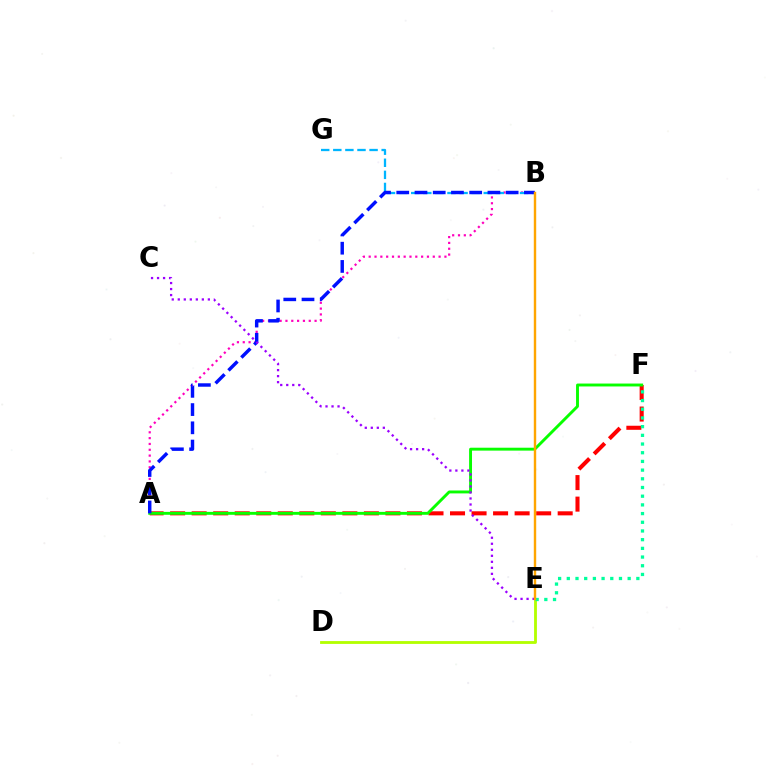{('A', 'B'): [{'color': '#ff00bd', 'line_style': 'dotted', 'thickness': 1.58}, {'color': '#0010ff', 'line_style': 'dashed', 'thickness': 2.48}], ('A', 'F'): [{'color': '#ff0000', 'line_style': 'dashed', 'thickness': 2.92}, {'color': '#08ff00', 'line_style': 'solid', 'thickness': 2.09}], ('B', 'G'): [{'color': '#00b5ff', 'line_style': 'dashed', 'thickness': 1.64}], ('D', 'E'): [{'color': '#b3ff00', 'line_style': 'solid', 'thickness': 2.03}], ('E', 'F'): [{'color': '#00ff9d', 'line_style': 'dotted', 'thickness': 2.36}], ('C', 'E'): [{'color': '#9b00ff', 'line_style': 'dotted', 'thickness': 1.63}], ('B', 'E'): [{'color': '#ffa500', 'line_style': 'solid', 'thickness': 1.74}]}